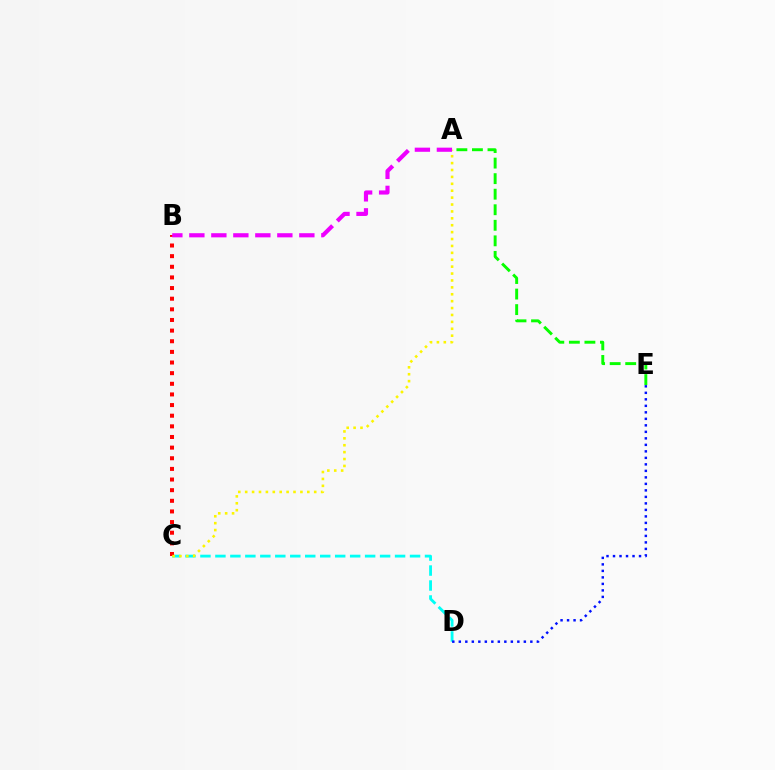{('C', 'D'): [{'color': '#00fff6', 'line_style': 'dashed', 'thickness': 2.03}], ('B', 'C'): [{'color': '#ff0000', 'line_style': 'dotted', 'thickness': 2.89}], ('D', 'E'): [{'color': '#0010ff', 'line_style': 'dotted', 'thickness': 1.77}], ('A', 'C'): [{'color': '#fcf500', 'line_style': 'dotted', 'thickness': 1.88}], ('A', 'E'): [{'color': '#08ff00', 'line_style': 'dashed', 'thickness': 2.11}], ('A', 'B'): [{'color': '#ee00ff', 'line_style': 'dashed', 'thickness': 2.99}]}